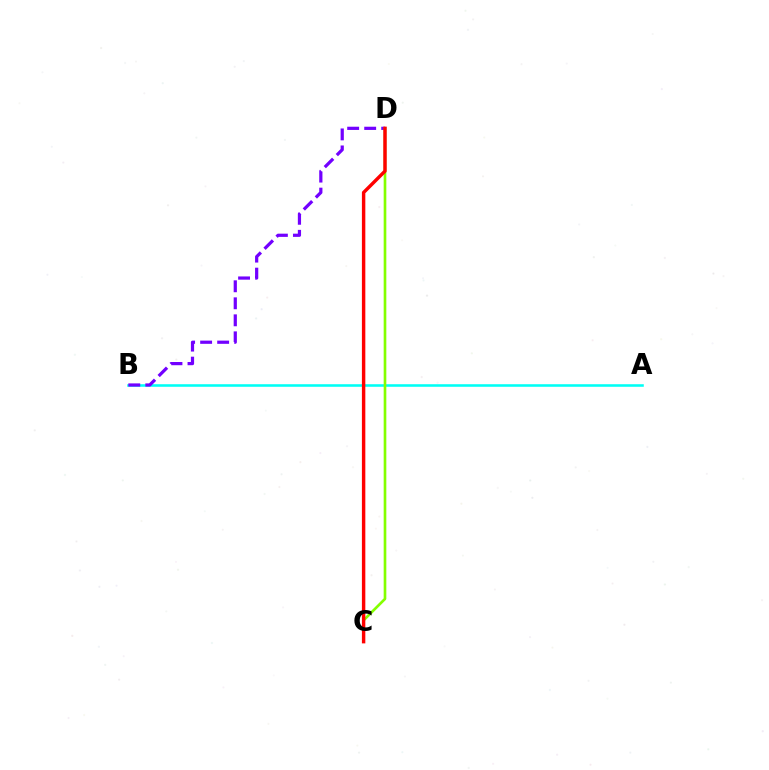{('A', 'B'): [{'color': '#00fff6', 'line_style': 'solid', 'thickness': 1.84}], ('B', 'D'): [{'color': '#7200ff', 'line_style': 'dashed', 'thickness': 2.31}], ('C', 'D'): [{'color': '#84ff00', 'line_style': 'solid', 'thickness': 1.91}, {'color': '#ff0000', 'line_style': 'solid', 'thickness': 2.47}]}